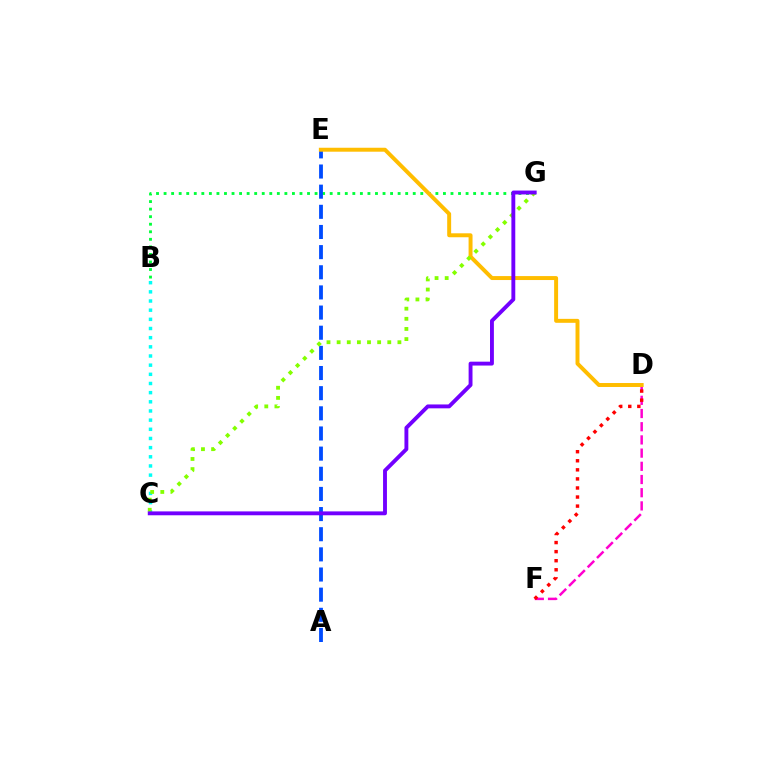{('B', 'G'): [{'color': '#00ff39', 'line_style': 'dotted', 'thickness': 2.05}], ('A', 'E'): [{'color': '#004bff', 'line_style': 'dashed', 'thickness': 2.74}], ('B', 'C'): [{'color': '#00fff6', 'line_style': 'dotted', 'thickness': 2.49}], ('D', 'F'): [{'color': '#ff00cf', 'line_style': 'dashed', 'thickness': 1.79}, {'color': '#ff0000', 'line_style': 'dotted', 'thickness': 2.46}], ('D', 'E'): [{'color': '#ffbd00', 'line_style': 'solid', 'thickness': 2.84}], ('C', 'G'): [{'color': '#84ff00', 'line_style': 'dotted', 'thickness': 2.75}, {'color': '#7200ff', 'line_style': 'solid', 'thickness': 2.79}]}